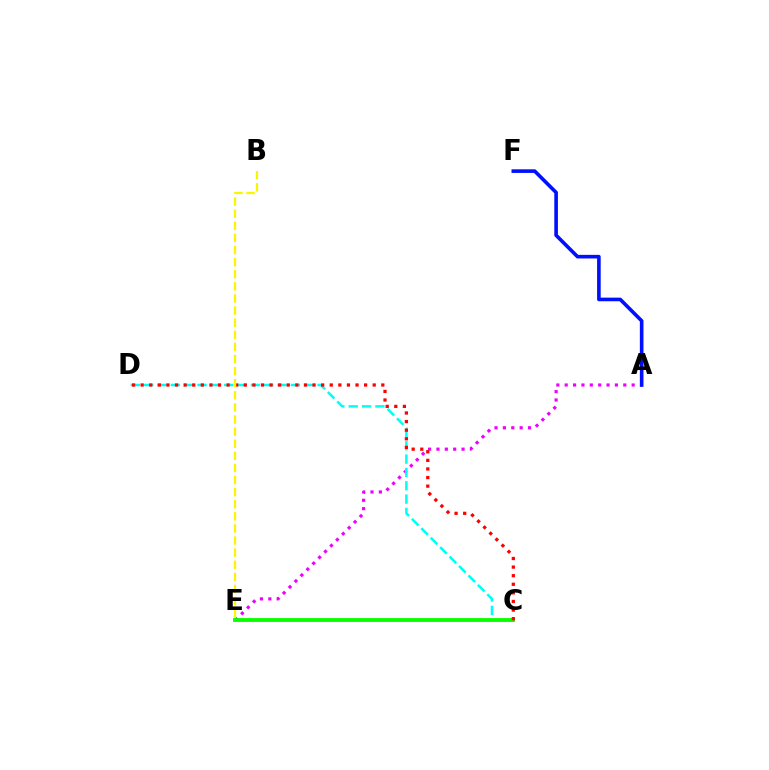{('A', 'E'): [{'color': '#ee00ff', 'line_style': 'dotted', 'thickness': 2.27}], ('C', 'D'): [{'color': '#00fff6', 'line_style': 'dashed', 'thickness': 1.81}, {'color': '#ff0000', 'line_style': 'dotted', 'thickness': 2.34}], ('C', 'E'): [{'color': '#08ff00', 'line_style': 'solid', 'thickness': 2.76}], ('A', 'F'): [{'color': '#0010ff', 'line_style': 'solid', 'thickness': 2.61}], ('B', 'E'): [{'color': '#fcf500', 'line_style': 'dashed', 'thickness': 1.64}]}